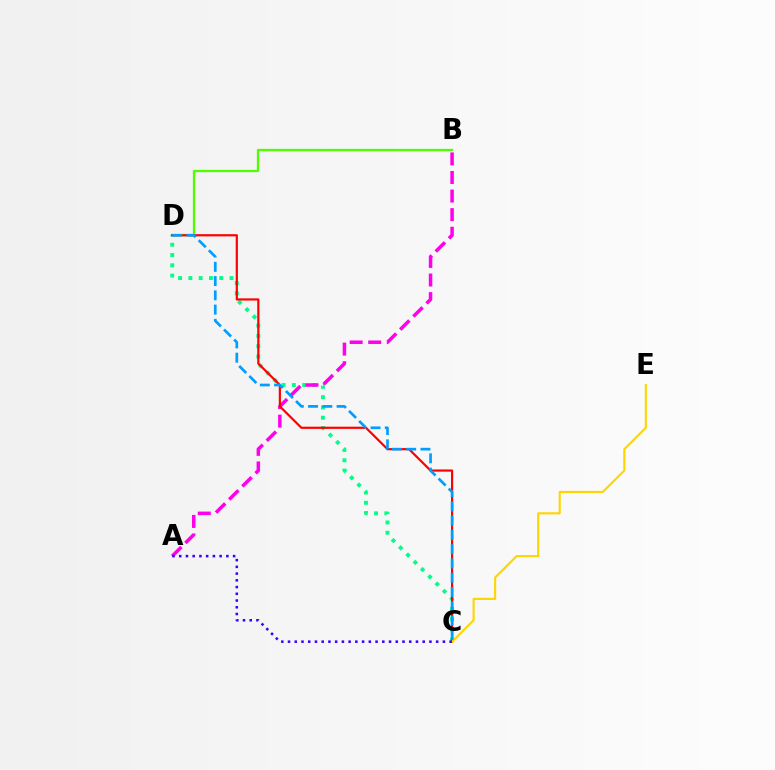{('B', 'D'): [{'color': '#4fff00', 'line_style': 'solid', 'thickness': 1.64}], ('C', 'D'): [{'color': '#00ff86', 'line_style': 'dotted', 'thickness': 2.8}, {'color': '#ff0000', 'line_style': 'solid', 'thickness': 1.58}, {'color': '#009eff', 'line_style': 'dashed', 'thickness': 1.94}], ('A', 'B'): [{'color': '#ff00ed', 'line_style': 'dashed', 'thickness': 2.52}], ('C', 'E'): [{'color': '#ffd500', 'line_style': 'solid', 'thickness': 1.53}], ('A', 'C'): [{'color': '#3700ff', 'line_style': 'dotted', 'thickness': 1.83}]}